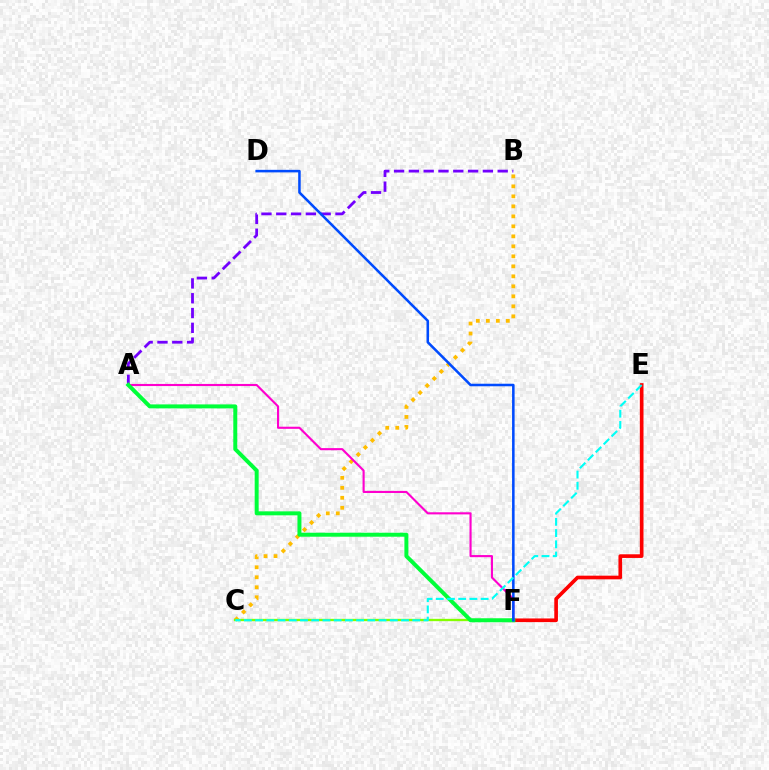{('B', 'C'): [{'color': '#ffbd00', 'line_style': 'dotted', 'thickness': 2.72}], ('A', 'B'): [{'color': '#7200ff', 'line_style': 'dashed', 'thickness': 2.01}], ('C', 'F'): [{'color': '#84ff00', 'line_style': 'solid', 'thickness': 1.68}], ('E', 'F'): [{'color': '#ff0000', 'line_style': 'solid', 'thickness': 2.63}], ('A', 'F'): [{'color': '#ff00cf', 'line_style': 'solid', 'thickness': 1.53}, {'color': '#00ff39', 'line_style': 'solid', 'thickness': 2.86}], ('D', 'F'): [{'color': '#004bff', 'line_style': 'solid', 'thickness': 1.83}], ('C', 'E'): [{'color': '#00fff6', 'line_style': 'dashed', 'thickness': 1.52}]}